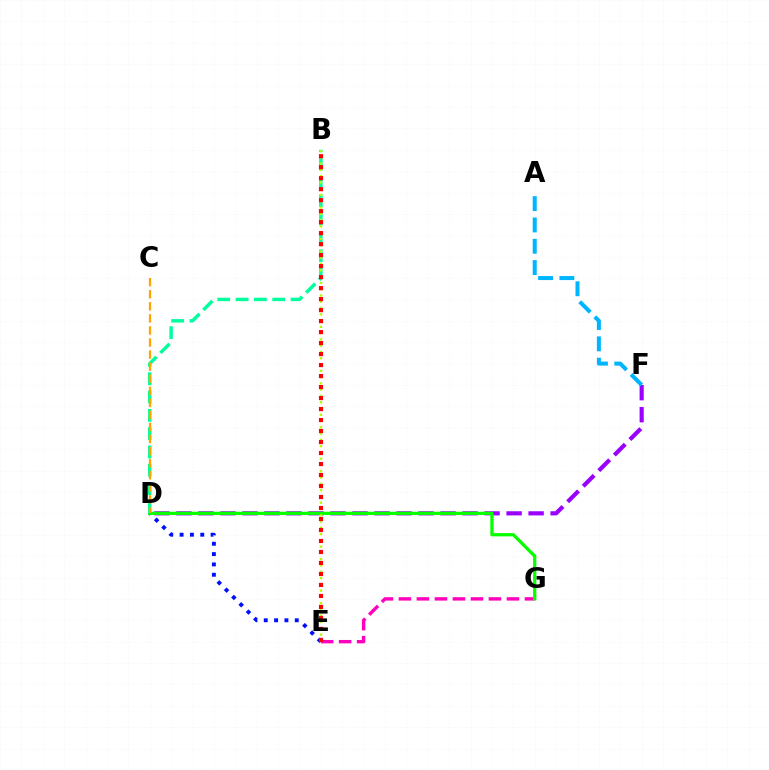{('E', 'G'): [{'color': '#ff00bd', 'line_style': 'dashed', 'thickness': 2.45}], ('D', 'F'): [{'color': '#9b00ff', 'line_style': 'dashed', 'thickness': 2.99}], ('D', 'E'): [{'color': '#0010ff', 'line_style': 'dotted', 'thickness': 2.81}], ('D', 'G'): [{'color': '#08ff00', 'line_style': 'solid', 'thickness': 2.35}], ('A', 'F'): [{'color': '#00b5ff', 'line_style': 'dashed', 'thickness': 2.9}], ('B', 'D'): [{'color': '#00ff9d', 'line_style': 'dashed', 'thickness': 2.49}], ('B', 'E'): [{'color': '#b3ff00', 'line_style': 'dotted', 'thickness': 1.71}, {'color': '#ff0000', 'line_style': 'dotted', 'thickness': 2.99}], ('C', 'D'): [{'color': '#ffa500', 'line_style': 'dashed', 'thickness': 1.64}]}